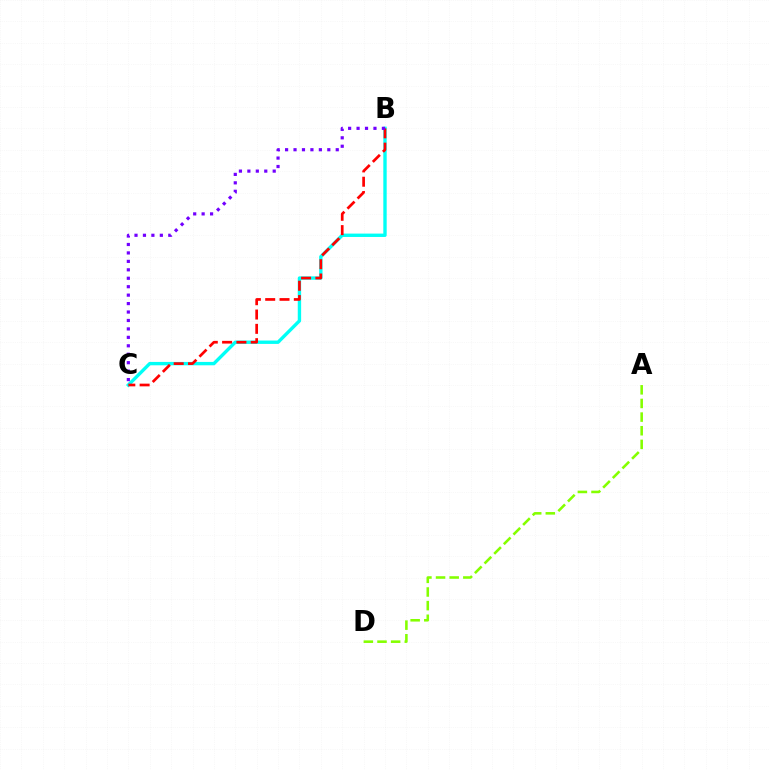{('B', 'C'): [{'color': '#00fff6', 'line_style': 'solid', 'thickness': 2.43}, {'color': '#ff0000', 'line_style': 'dashed', 'thickness': 1.94}, {'color': '#7200ff', 'line_style': 'dotted', 'thickness': 2.29}], ('A', 'D'): [{'color': '#84ff00', 'line_style': 'dashed', 'thickness': 1.85}]}